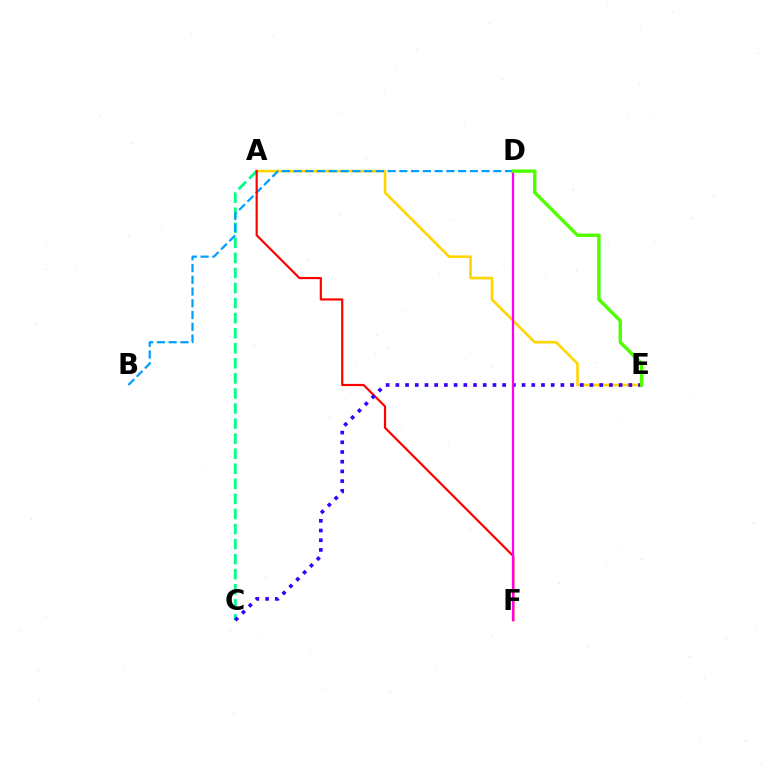{('A', 'E'): [{'color': '#ffd500', 'line_style': 'solid', 'thickness': 1.87}], ('A', 'C'): [{'color': '#00ff86', 'line_style': 'dashed', 'thickness': 2.05}], ('B', 'D'): [{'color': '#009eff', 'line_style': 'dashed', 'thickness': 1.6}], ('A', 'F'): [{'color': '#ff0000', 'line_style': 'solid', 'thickness': 1.57}], ('C', 'E'): [{'color': '#3700ff', 'line_style': 'dotted', 'thickness': 2.64}], ('D', 'F'): [{'color': '#ff00ed', 'line_style': 'solid', 'thickness': 1.61}], ('D', 'E'): [{'color': '#4fff00', 'line_style': 'solid', 'thickness': 2.45}]}